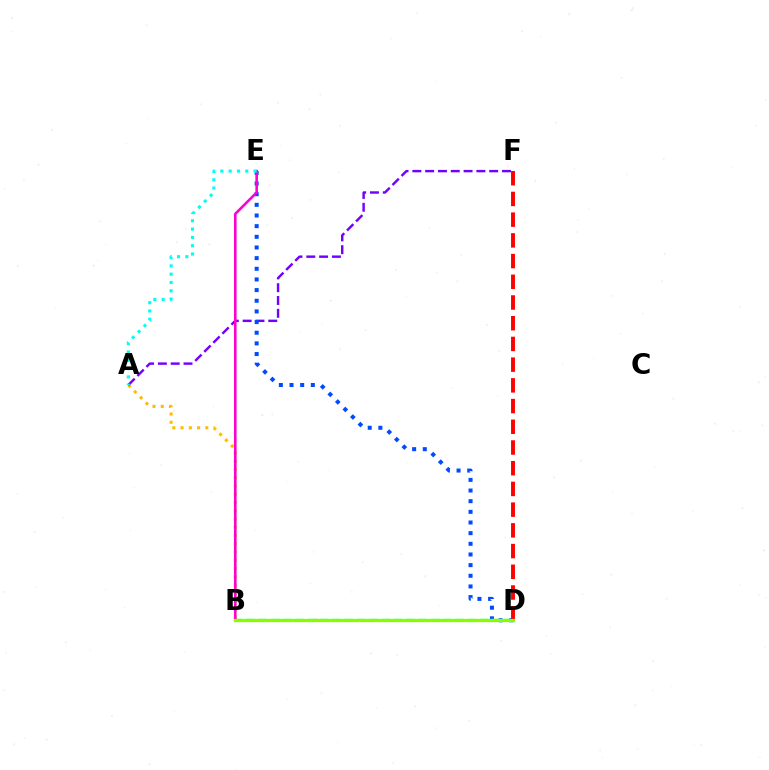{('A', 'B'): [{'color': '#ffbd00', 'line_style': 'dotted', 'thickness': 2.24}], ('A', 'F'): [{'color': '#7200ff', 'line_style': 'dashed', 'thickness': 1.74}], ('B', 'D'): [{'color': '#00ff39', 'line_style': 'dashed', 'thickness': 1.67}, {'color': '#84ff00', 'line_style': 'solid', 'thickness': 2.35}], ('D', 'E'): [{'color': '#004bff', 'line_style': 'dotted', 'thickness': 2.9}], ('B', 'E'): [{'color': '#ff00cf', 'line_style': 'solid', 'thickness': 1.87}], ('D', 'F'): [{'color': '#ff0000', 'line_style': 'dashed', 'thickness': 2.81}], ('A', 'E'): [{'color': '#00fff6', 'line_style': 'dotted', 'thickness': 2.26}]}